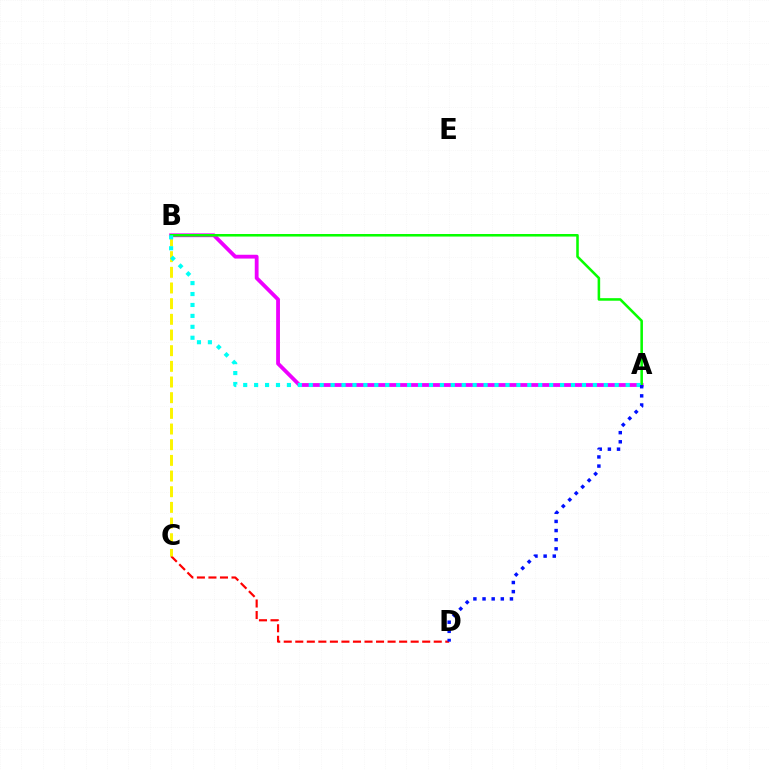{('C', 'D'): [{'color': '#ff0000', 'line_style': 'dashed', 'thickness': 1.57}], ('B', 'C'): [{'color': '#fcf500', 'line_style': 'dashed', 'thickness': 2.13}], ('A', 'B'): [{'color': '#ee00ff', 'line_style': 'solid', 'thickness': 2.74}, {'color': '#08ff00', 'line_style': 'solid', 'thickness': 1.84}, {'color': '#00fff6', 'line_style': 'dotted', 'thickness': 2.97}], ('A', 'D'): [{'color': '#0010ff', 'line_style': 'dotted', 'thickness': 2.48}]}